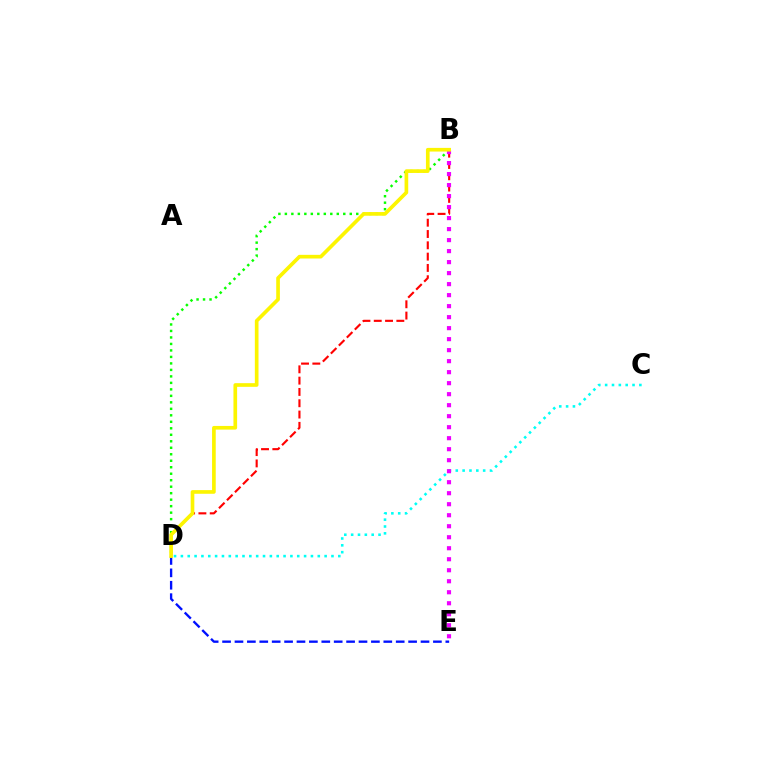{('C', 'D'): [{'color': '#00fff6', 'line_style': 'dotted', 'thickness': 1.86}], ('B', 'D'): [{'color': '#ff0000', 'line_style': 'dashed', 'thickness': 1.54}, {'color': '#08ff00', 'line_style': 'dotted', 'thickness': 1.76}, {'color': '#fcf500', 'line_style': 'solid', 'thickness': 2.64}], ('D', 'E'): [{'color': '#0010ff', 'line_style': 'dashed', 'thickness': 1.68}], ('B', 'E'): [{'color': '#ee00ff', 'line_style': 'dotted', 'thickness': 2.99}]}